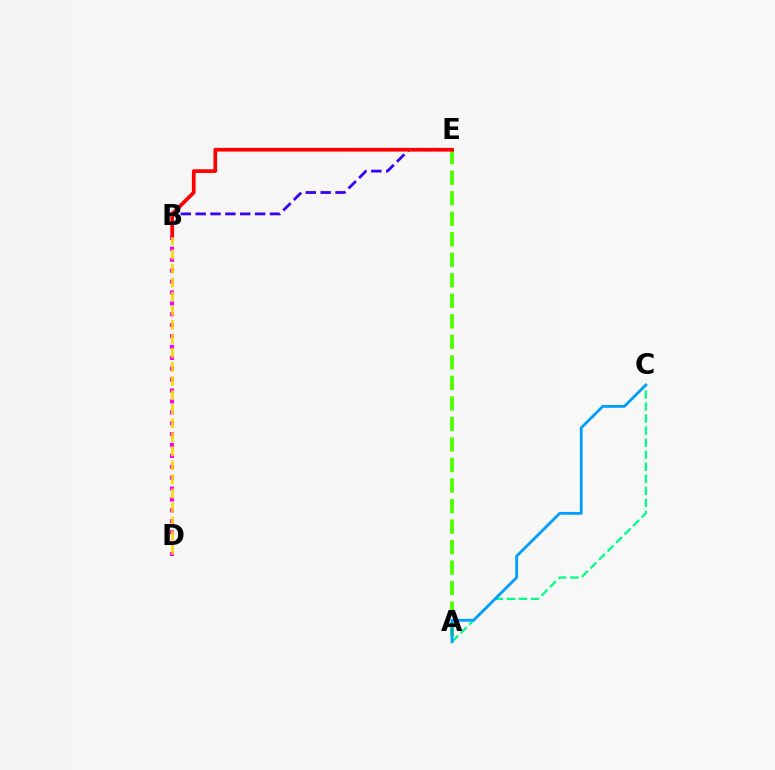{('B', 'D'): [{'color': '#ff00ed', 'line_style': 'dotted', 'thickness': 2.96}, {'color': '#ffd500', 'line_style': 'dashed', 'thickness': 1.91}], ('A', 'E'): [{'color': '#4fff00', 'line_style': 'dashed', 'thickness': 2.79}], ('A', 'C'): [{'color': '#00ff86', 'line_style': 'dashed', 'thickness': 1.64}, {'color': '#009eff', 'line_style': 'solid', 'thickness': 2.03}], ('B', 'E'): [{'color': '#3700ff', 'line_style': 'dashed', 'thickness': 2.02}, {'color': '#ff0000', 'line_style': 'solid', 'thickness': 2.67}]}